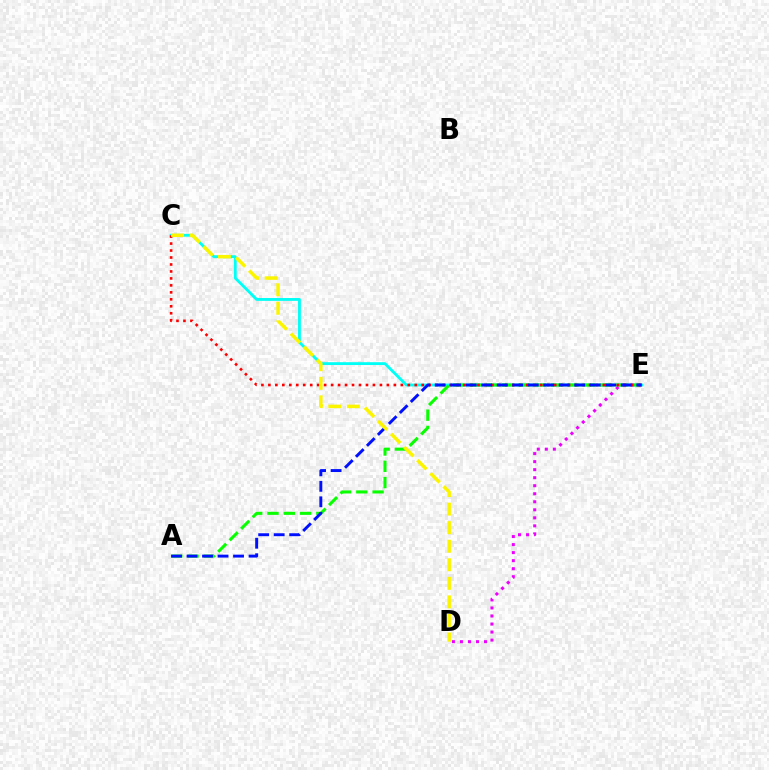{('C', 'E'): [{'color': '#00fff6', 'line_style': 'solid', 'thickness': 2.04}, {'color': '#ff0000', 'line_style': 'dotted', 'thickness': 1.89}], ('A', 'E'): [{'color': '#08ff00', 'line_style': 'dashed', 'thickness': 2.21}, {'color': '#0010ff', 'line_style': 'dashed', 'thickness': 2.11}], ('D', 'E'): [{'color': '#ee00ff', 'line_style': 'dotted', 'thickness': 2.18}], ('C', 'D'): [{'color': '#fcf500', 'line_style': 'dashed', 'thickness': 2.52}]}